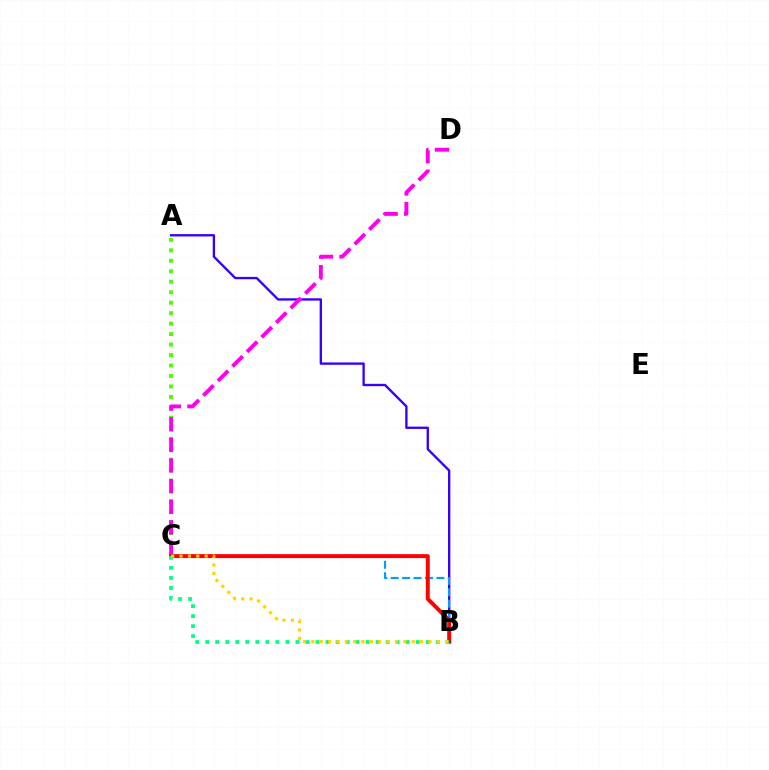{('A', 'C'): [{'color': '#4fff00', 'line_style': 'dotted', 'thickness': 2.85}], ('A', 'B'): [{'color': '#3700ff', 'line_style': 'solid', 'thickness': 1.69}], ('B', 'C'): [{'color': '#009eff', 'line_style': 'dashed', 'thickness': 1.55}, {'color': '#ff0000', 'line_style': 'solid', 'thickness': 2.83}, {'color': '#00ff86', 'line_style': 'dotted', 'thickness': 2.72}, {'color': '#ffd500', 'line_style': 'dotted', 'thickness': 2.27}], ('C', 'D'): [{'color': '#ff00ed', 'line_style': 'dashed', 'thickness': 2.8}]}